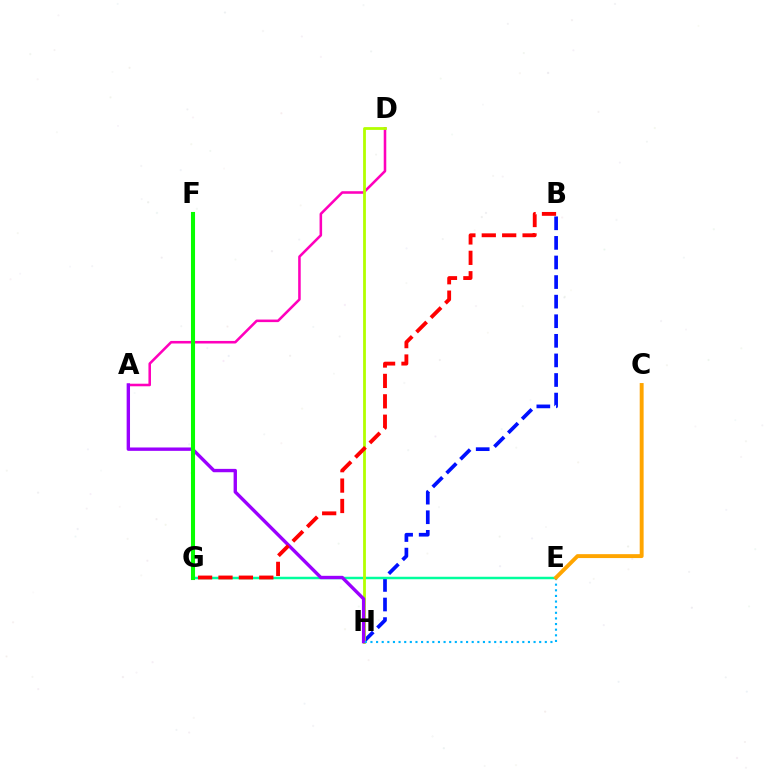{('B', 'H'): [{'color': '#0010ff', 'line_style': 'dashed', 'thickness': 2.66}], ('A', 'D'): [{'color': '#ff00bd', 'line_style': 'solid', 'thickness': 1.84}], ('E', 'G'): [{'color': '#00ff9d', 'line_style': 'solid', 'thickness': 1.78}], ('D', 'H'): [{'color': '#b3ff00', 'line_style': 'solid', 'thickness': 2.01}], ('A', 'H'): [{'color': '#9b00ff', 'line_style': 'solid', 'thickness': 2.43}], ('B', 'G'): [{'color': '#ff0000', 'line_style': 'dashed', 'thickness': 2.77}], ('E', 'H'): [{'color': '#00b5ff', 'line_style': 'dotted', 'thickness': 1.53}], ('C', 'E'): [{'color': '#ffa500', 'line_style': 'solid', 'thickness': 2.82}], ('F', 'G'): [{'color': '#08ff00', 'line_style': 'solid', 'thickness': 2.94}]}